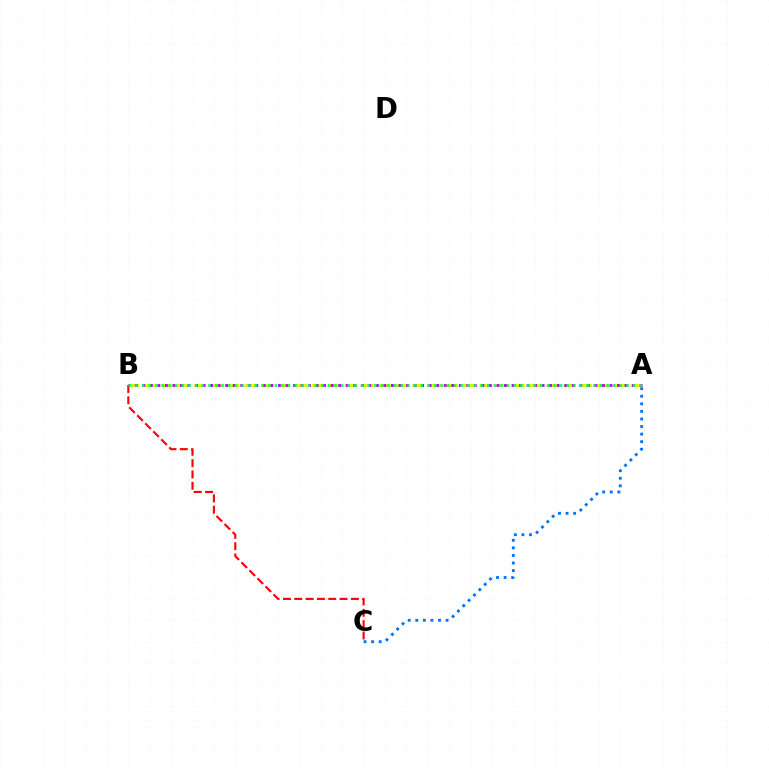{('A', 'B'): [{'color': '#d1ff00', 'line_style': 'dashed', 'thickness': 2.28}, {'color': '#b900ff', 'line_style': 'dotted', 'thickness': 2.05}, {'color': '#00ff5c', 'line_style': 'dotted', 'thickness': 1.8}], ('A', 'C'): [{'color': '#0074ff', 'line_style': 'dotted', 'thickness': 2.06}], ('B', 'C'): [{'color': '#ff0000', 'line_style': 'dashed', 'thickness': 1.54}]}